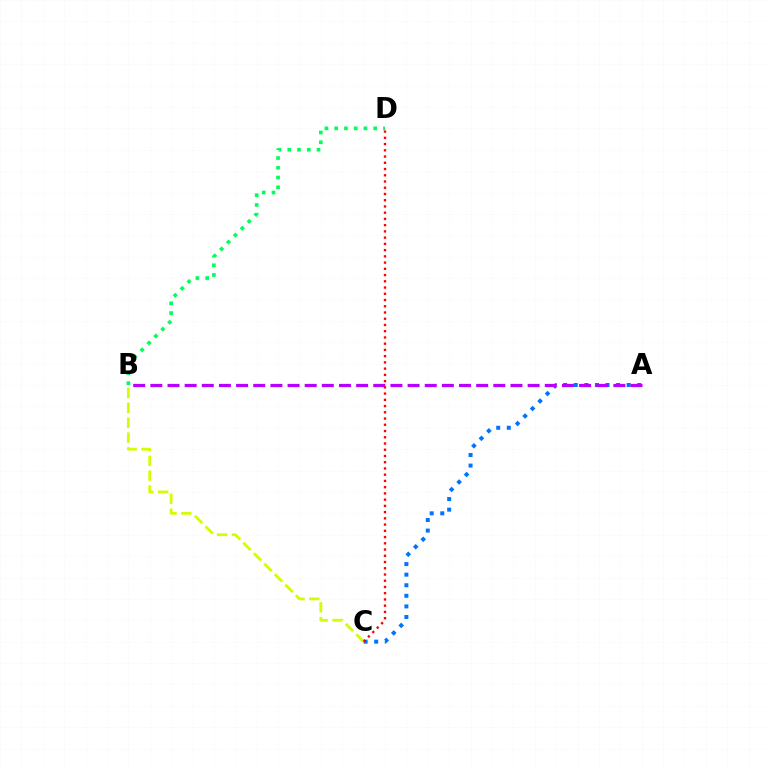{('B', 'D'): [{'color': '#00ff5c', 'line_style': 'dotted', 'thickness': 2.65}], ('A', 'C'): [{'color': '#0074ff', 'line_style': 'dotted', 'thickness': 2.88}], ('A', 'B'): [{'color': '#b900ff', 'line_style': 'dashed', 'thickness': 2.33}], ('B', 'C'): [{'color': '#d1ff00', 'line_style': 'dashed', 'thickness': 2.02}], ('C', 'D'): [{'color': '#ff0000', 'line_style': 'dotted', 'thickness': 1.69}]}